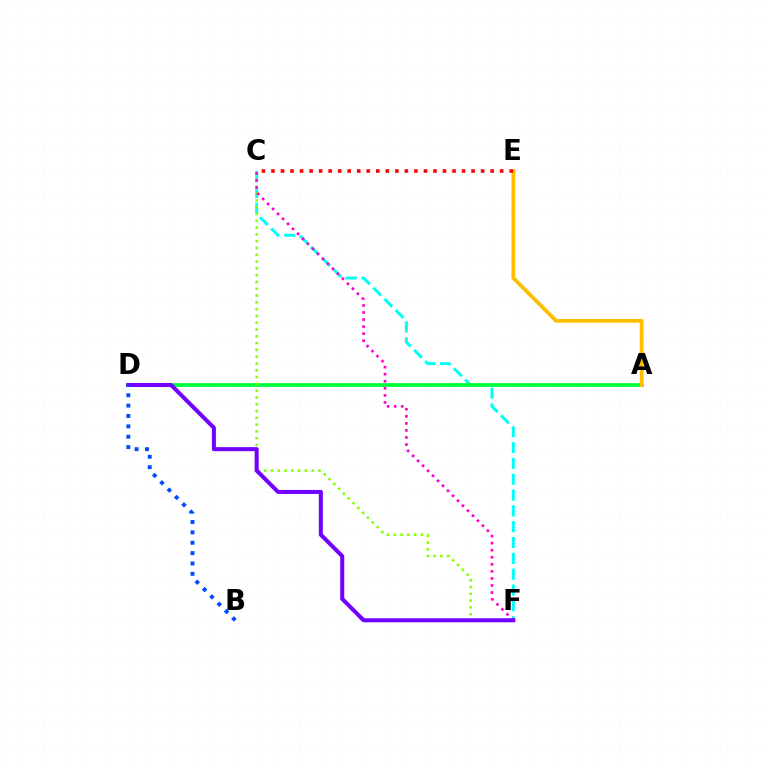{('C', 'F'): [{'color': '#00fff6', 'line_style': 'dashed', 'thickness': 2.15}, {'color': '#84ff00', 'line_style': 'dotted', 'thickness': 1.85}, {'color': '#ff00cf', 'line_style': 'dotted', 'thickness': 1.92}], ('A', 'D'): [{'color': '#00ff39', 'line_style': 'solid', 'thickness': 2.7}], ('D', 'F'): [{'color': '#7200ff', 'line_style': 'solid', 'thickness': 2.91}], ('A', 'E'): [{'color': '#ffbd00', 'line_style': 'solid', 'thickness': 2.74}], ('B', 'D'): [{'color': '#004bff', 'line_style': 'dotted', 'thickness': 2.82}], ('C', 'E'): [{'color': '#ff0000', 'line_style': 'dotted', 'thickness': 2.59}]}